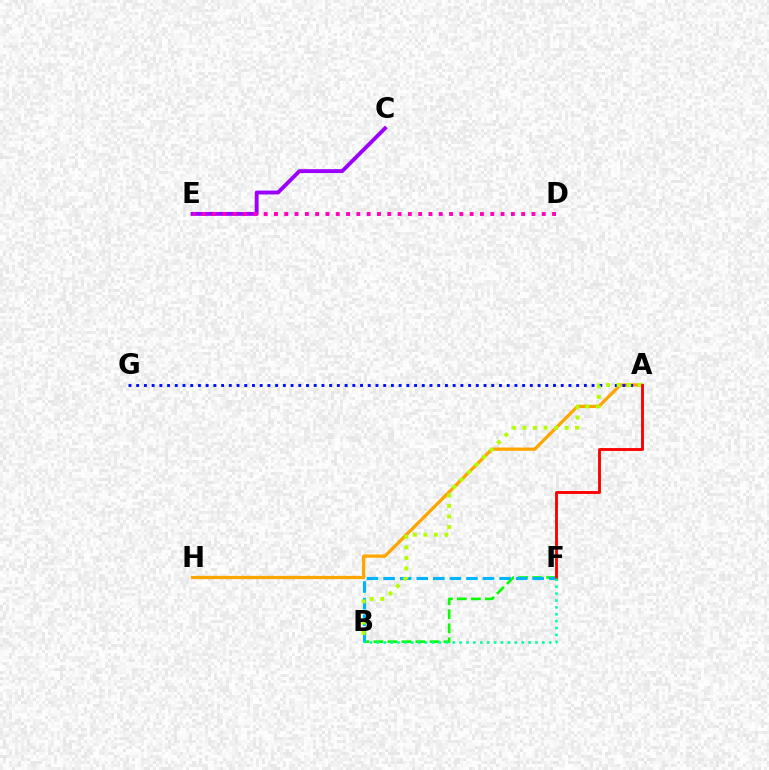{('A', 'H'): [{'color': '#ffa500', 'line_style': 'solid', 'thickness': 2.36}], ('A', 'G'): [{'color': '#0010ff', 'line_style': 'dotted', 'thickness': 2.1}], ('B', 'F'): [{'color': '#08ff00', 'line_style': 'dashed', 'thickness': 1.91}, {'color': '#00b5ff', 'line_style': 'dashed', 'thickness': 2.25}, {'color': '#00ff9d', 'line_style': 'dotted', 'thickness': 1.87}], ('A', 'B'): [{'color': '#b3ff00', 'line_style': 'dotted', 'thickness': 2.86}], ('A', 'F'): [{'color': '#ff0000', 'line_style': 'solid', 'thickness': 2.07}], ('C', 'E'): [{'color': '#9b00ff', 'line_style': 'solid', 'thickness': 2.79}], ('D', 'E'): [{'color': '#ff00bd', 'line_style': 'dotted', 'thickness': 2.8}]}